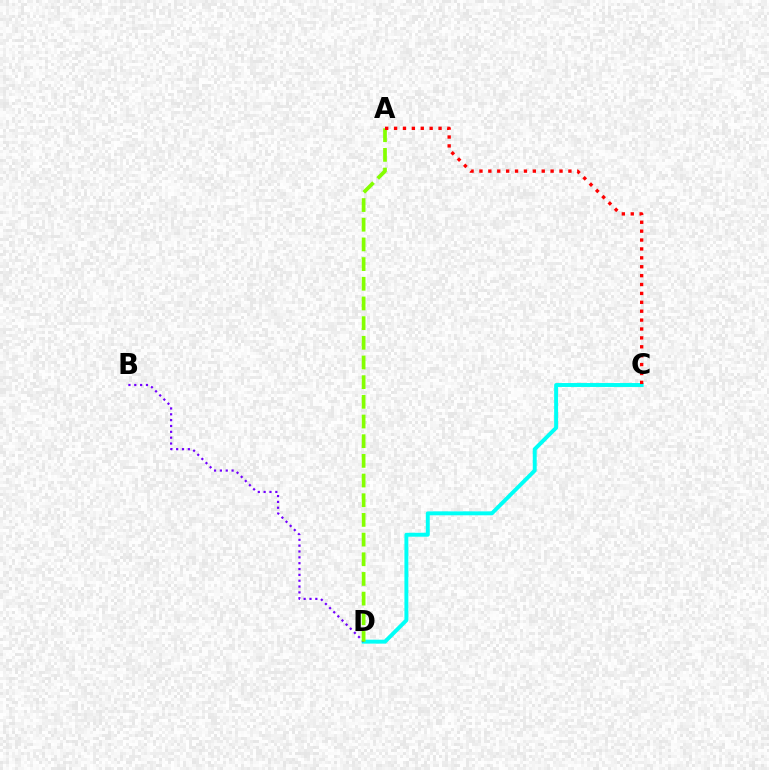{('C', 'D'): [{'color': '#00fff6', 'line_style': 'solid', 'thickness': 2.83}], ('B', 'D'): [{'color': '#7200ff', 'line_style': 'dotted', 'thickness': 1.59}], ('A', 'D'): [{'color': '#84ff00', 'line_style': 'dashed', 'thickness': 2.67}], ('A', 'C'): [{'color': '#ff0000', 'line_style': 'dotted', 'thickness': 2.42}]}